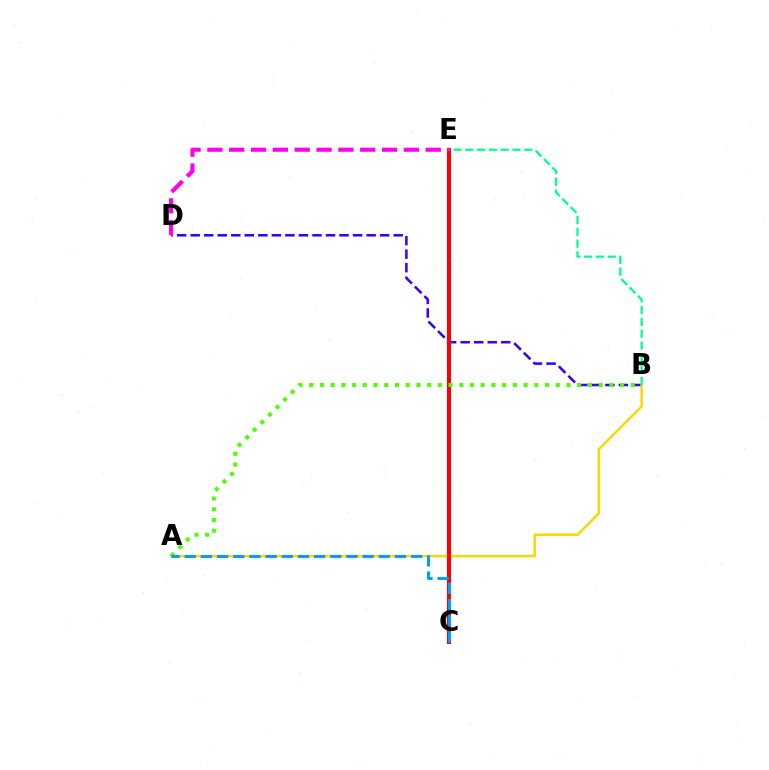{('B', 'D'): [{'color': '#3700ff', 'line_style': 'dashed', 'thickness': 1.84}], ('A', 'B'): [{'color': '#ffd500', 'line_style': 'solid', 'thickness': 1.8}, {'color': '#4fff00', 'line_style': 'dotted', 'thickness': 2.91}], ('C', 'E'): [{'color': '#ff0000', 'line_style': 'solid', 'thickness': 2.92}], ('B', 'E'): [{'color': '#00ff86', 'line_style': 'dashed', 'thickness': 1.6}], ('D', 'E'): [{'color': '#ff00ed', 'line_style': 'dashed', 'thickness': 2.97}], ('A', 'C'): [{'color': '#009eff', 'line_style': 'dashed', 'thickness': 2.2}]}